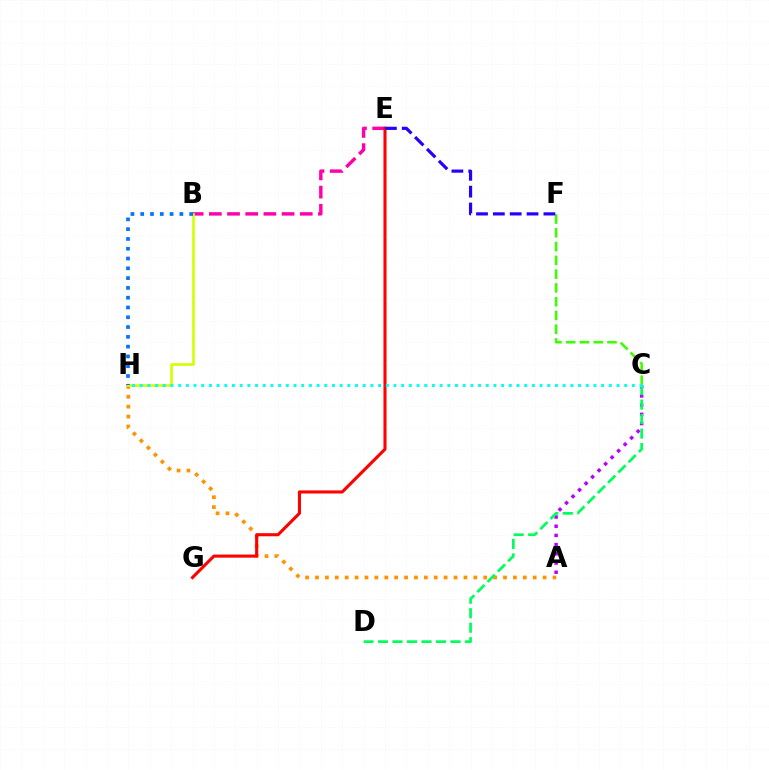{('A', 'H'): [{'color': '#ff9400', 'line_style': 'dotted', 'thickness': 2.69}], ('B', 'E'): [{'color': '#ff00ac', 'line_style': 'dashed', 'thickness': 2.47}], ('A', 'C'): [{'color': '#b900ff', 'line_style': 'dotted', 'thickness': 2.5}], ('C', 'D'): [{'color': '#00ff5c', 'line_style': 'dashed', 'thickness': 1.97}], ('B', 'H'): [{'color': '#d1ff00', 'line_style': 'solid', 'thickness': 1.89}, {'color': '#0074ff', 'line_style': 'dotted', 'thickness': 2.66}], ('C', 'F'): [{'color': '#3dff00', 'line_style': 'dashed', 'thickness': 1.87}], ('E', 'G'): [{'color': '#ff0000', 'line_style': 'solid', 'thickness': 2.22}], ('C', 'H'): [{'color': '#00fff6', 'line_style': 'dotted', 'thickness': 2.09}], ('E', 'F'): [{'color': '#2500ff', 'line_style': 'dashed', 'thickness': 2.29}]}